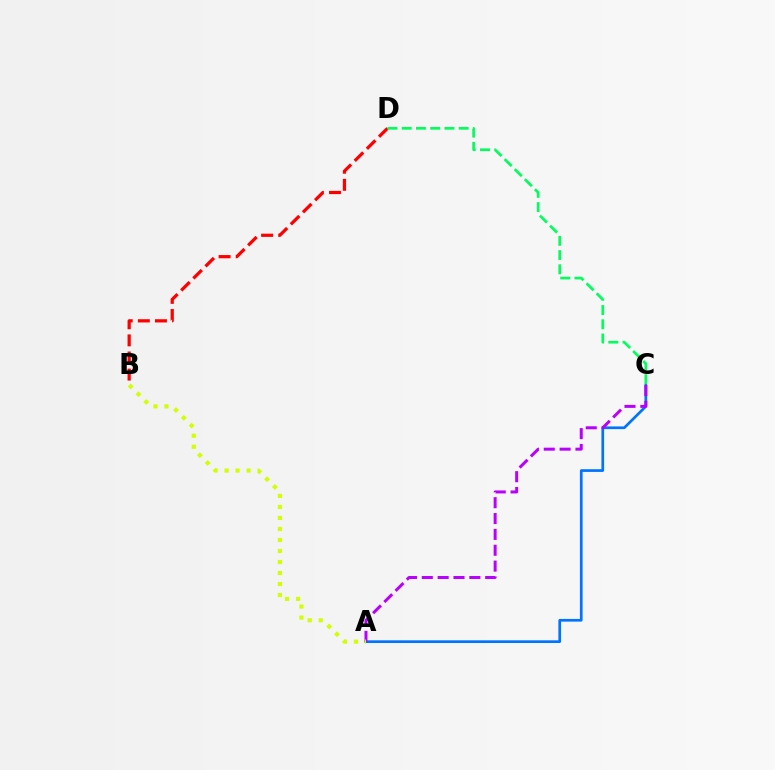{('A', 'C'): [{'color': '#0074ff', 'line_style': 'solid', 'thickness': 1.95}, {'color': '#b900ff', 'line_style': 'dashed', 'thickness': 2.15}], ('B', 'D'): [{'color': '#ff0000', 'line_style': 'dashed', 'thickness': 2.32}], ('C', 'D'): [{'color': '#00ff5c', 'line_style': 'dashed', 'thickness': 1.93}], ('A', 'B'): [{'color': '#d1ff00', 'line_style': 'dotted', 'thickness': 2.99}]}